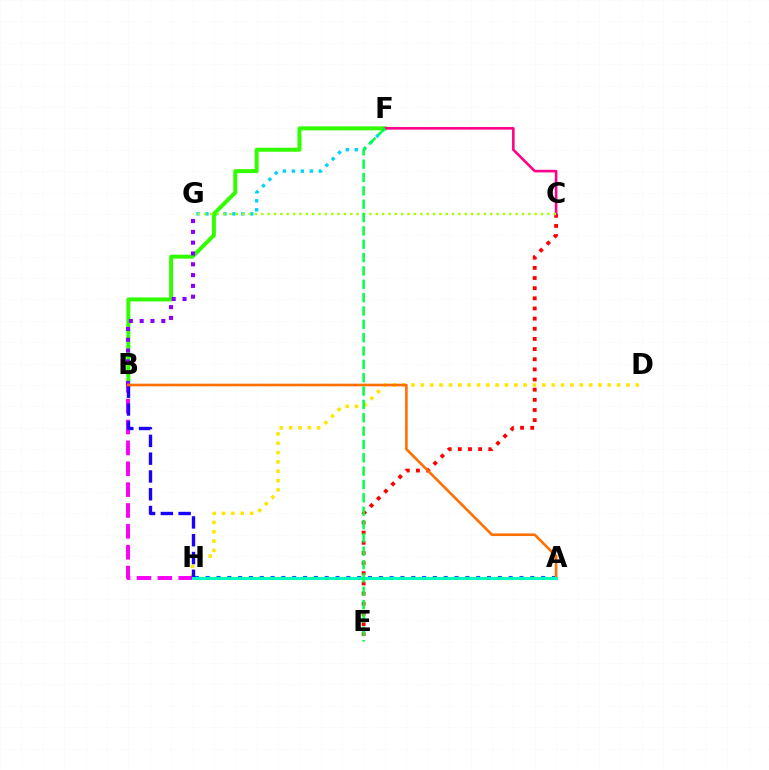{('A', 'H'): [{'color': '#005dff', 'line_style': 'dotted', 'thickness': 2.94}, {'color': '#00ffbb', 'line_style': 'solid', 'thickness': 2.14}], ('F', 'G'): [{'color': '#00d3ff', 'line_style': 'dotted', 'thickness': 2.44}], ('C', 'E'): [{'color': '#ff0000', 'line_style': 'dotted', 'thickness': 2.76}], ('B', 'F'): [{'color': '#31ff00', 'line_style': 'solid', 'thickness': 2.86}], ('C', 'F'): [{'color': '#ff0088', 'line_style': 'solid', 'thickness': 1.87}], ('B', 'G'): [{'color': '#8a00ff', 'line_style': 'dotted', 'thickness': 2.94}], ('D', 'H'): [{'color': '#ffe600', 'line_style': 'dotted', 'thickness': 2.54}], ('C', 'G'): [{'color': '#a2ff00', 'line_style': 'dotted', 'thickness': 1.73}], ('B', 'H'): [{'color': '#fa00f9', 'line_style': 'dashed', 'thickness': 2.84}, {'color': '#1900ff', 'line_style': 'dashed', 'thickness': 2.42}], ('A', 'B'): [{'color': '#ff7000', 'line_style': 'solid', 'thickness': 1.89}], ('E', 'F'): [{'color': '#00ff45', 'line_style': 'dashed', 'thickness': 1.81}]}